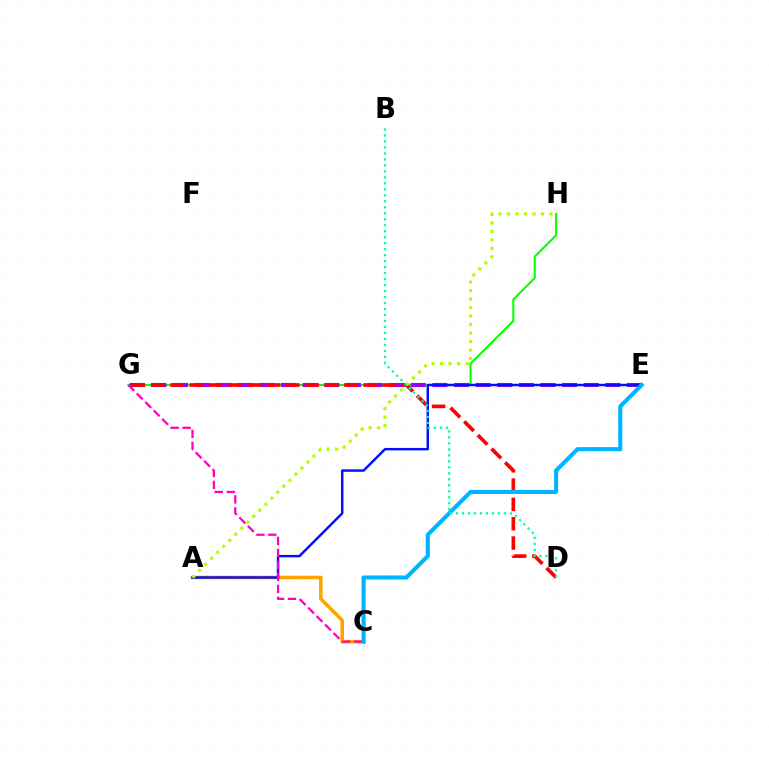{('G', 'H'): [{'color': '#08ff00', 'line_style': 'solid', 'thickness': 1.51}], ('E', 'G'): [{'color': '#9b00ff', 'line_style': 'dashed', 'thickness': 2.94}], ('A', 'C'): [{'color': '#ffa500', 'line_style': 'solid', 'thickness': 2.56}], ('A', 'E'): [{'color': '#0010ff', 'line_style': 'solid', 'thickness': 1.76}], ('D', 'G'): [{'color': '#ff0000', 'line_style': 'dashed', 'thickness': 2.62}], ('C', 'G'): [{'color': '#ff00bd', 'line_style': 'dashed', 'thickness': 1.63}], ('C', 'E'): [{'color': '#00b5ff', 'line_style': 'solid', 'thickness': 2.94}], ('A', 'H'): [{'color': '#b3ff00', 'line_style': 'dotted', 'thickness': 2.31}], ('B', 'D'): [{'color': '#00ff9d', 'line_style': 'dotted', 'thickness': 1.63}]}